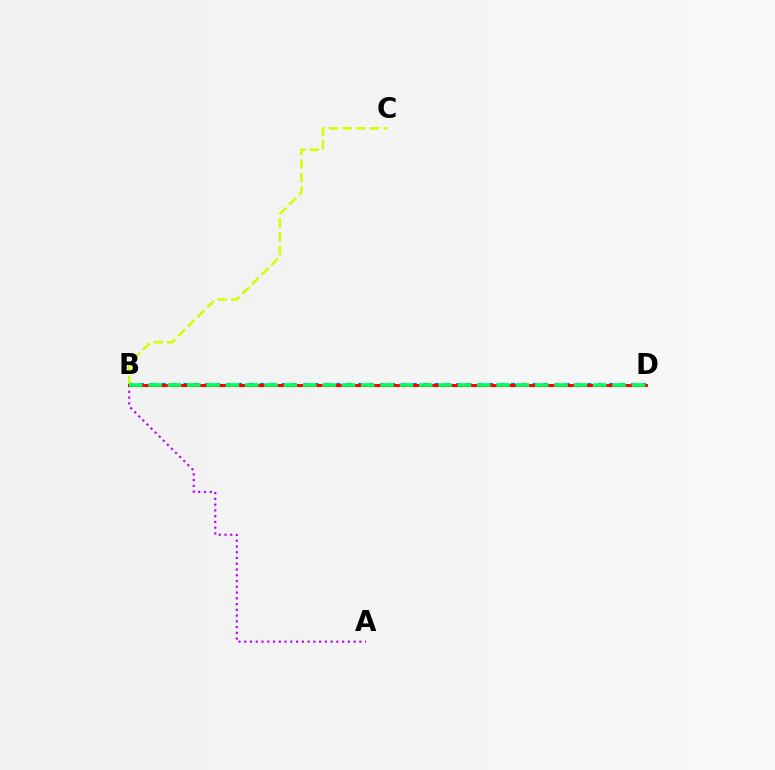{('B', 'D'): [{'color': '#0074ff', 'line_style': 'dotted', 'thickness': 2.97}, {'color': '#ff0000', 'line_style': 'solid', 'thickness': 2.12}, {'color': '#00ff5c', 'line_style': 'dashed', 'thickness': 2.63}], ('A', 'B'): [{'color': '#b900ff', 'line_style': 'dotted', 'thickness': 1.56}], ('B', 'C'): [{'color': '#d1ff00', 'line_style': 'dashed', 'thickness': 1.85}]}